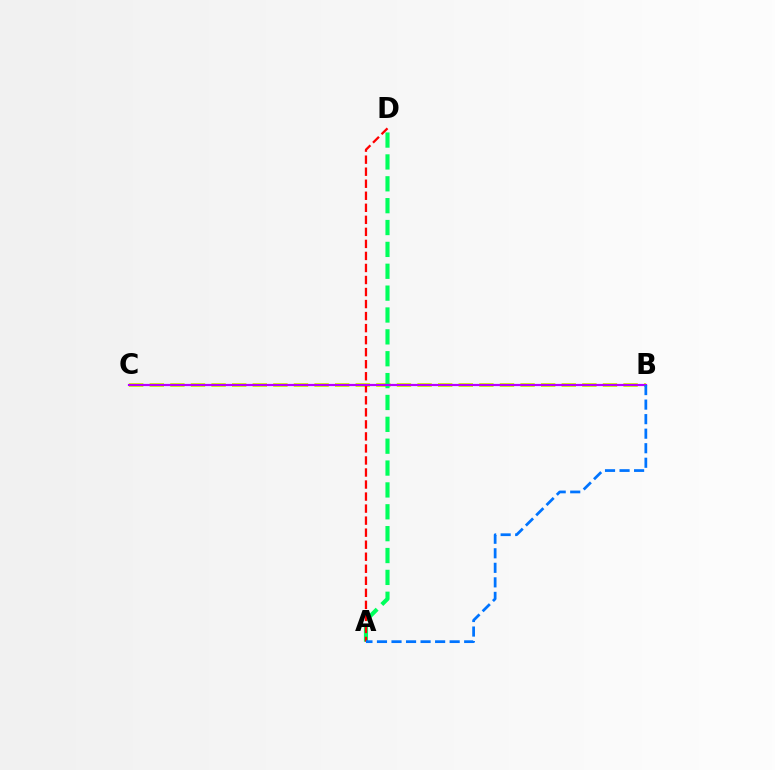{('B', 'C'): [{'color': '#d1ff00', 'line_style': 'dashed', 'thickness': 2.8}, {'color': '#b900ff', 'line_style': 'solid', 'thickness': 1.58}], ('A', 'D'): [{'color': '#00ff5c', 'line_style': 'dashed', 'thickness': 2.97}, {'color': '#ff0000', 'line_style': 'dashed', 'thickness': 1.63}], ('A', 'B'): [{'color': '#0074ff', 'line_style': 'dashed', 'thickness': 1.97}]}